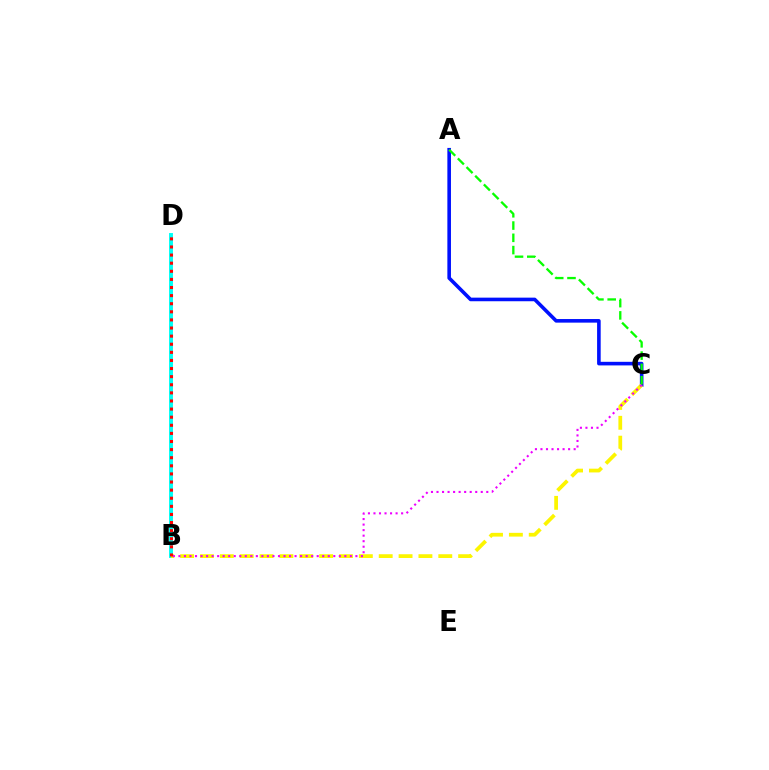{('A', 'C'): [{'color': '#0010ff', 'line_style': 'solid', 'thickness': 2.59}, {'color': '#08ff00', 'line_style': 'dashed', 'thickness': 1.67}], ('B', 'D'): [{'color': '#00fff6', 'line_style': 'solid', 'thickness': 2.83}, {'color': '#ff0000', 'line_style': 'dotted', 'thickness': 2.2}], ('B', 'C'): [{'color': '#fcf500', 'line_style': 'dashed', 'thickness': 2.7}, {'color': '#ee00ff', 'line_style': 'dotted', 'thickness': 1.5}]}